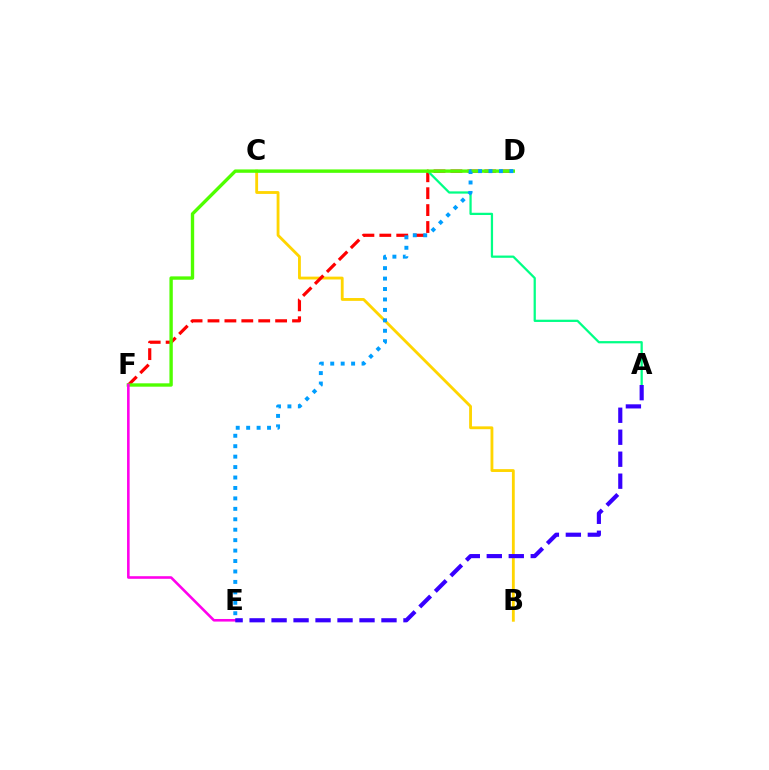{('B', 'C'): [{'color': '#ffd500', 'line_style': 'solid', 'thickness': 2.04}], ('D', 'F'): [{'color': '#ff0000', 'line_style': 'dashed', 'thickness': 2.3}, {'color': '#4fff00', 'line_style': 'solid', 'thickness': 2.42}], ('A', 'C'): [{'color': '#00ff86', 'line_style': 'solid', 'thickness': 1.62}], ('E', 'F'): [{'color': '#ff00ed', 'line_style': 'solid', 'thickness': 1.87}], ('A', 'E'): [{'color': '#3700ff', 'line_style': 'dashed', 'thickness': 2.99}], ('D', 'E'): [{'color': '#009eff', 'line_style': 'dotted', 'thickness': 2.84}]}